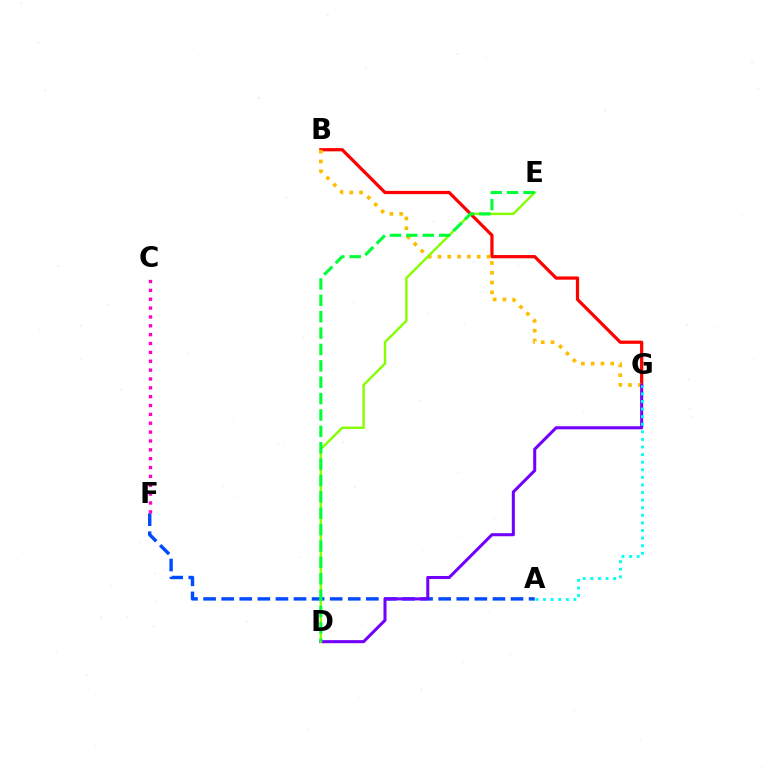{('B', 'G'): [{'color': '#ff0000', 'line_style': 'solid', 'thickness': 2.32}, {'color': '#ffbd00', 'line_style': 'dotted', 'thickness': 2.66}], ('A', 'F'): [{'color': '#004bff', 'line_style': 'dashed', 'thickness': 2.46}], ('D', 'G'): [{'color': '#7200ff', 'line_style': 'solid', 'thickness': 2.19}], ('D', 'E'): [{'color': '#84ff00', 'line_style': 'solid', 'thickness': 1.72}, {'color': '#00ff39', 'line_style': 'dashed', 'thickness': 2.22}], ('C', 'F'): [{'color': '#ff00cf', 'line_style': 'dotted', 'thickness': 2.41}], ('A', 'G'): [{'color': '#00fff6', 'line_style': 'dotted', 'thickness': 2.06}]}